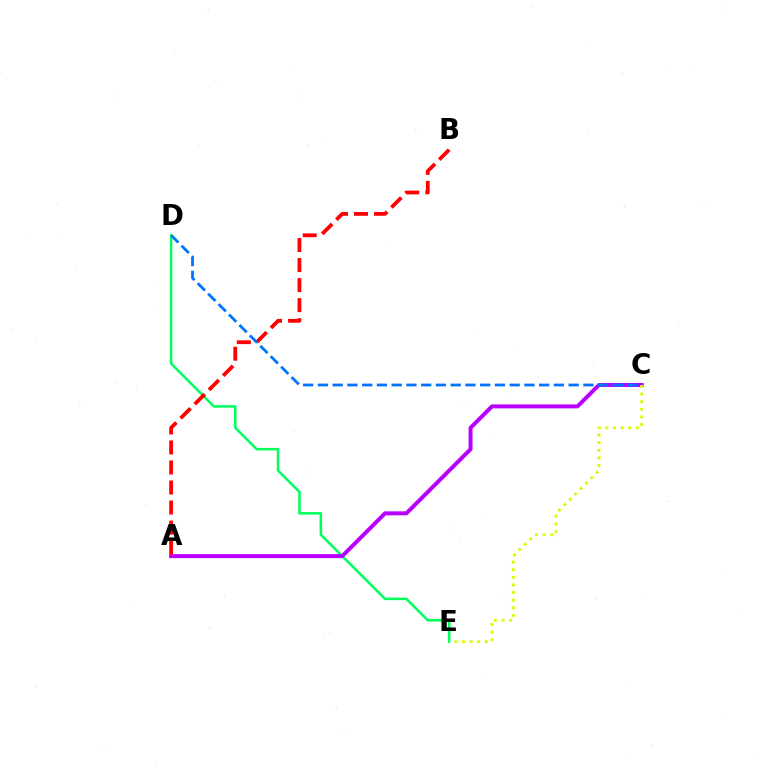{('D', 'E'): [{'color': '#00ff5c', 'line_style': 'solid', 'thickness': 1.82}], ('A', 'C'): [{'color': '#b900ff', 'line_style': 'solid', 'thickness': 2.87}], ('A', 'B'): [{'color': '#ff0000', 'line_style': 'dashed', 'thickness': 2.72}], ('C', 'D'): [{'color': '#0074ff', 'line_style': 'dashed', 'thickness': 2.0}], ('C', 'E'): [{'color': '#d1ff00', 'line_style': 'dotted', 'thickness': 2.07}]}